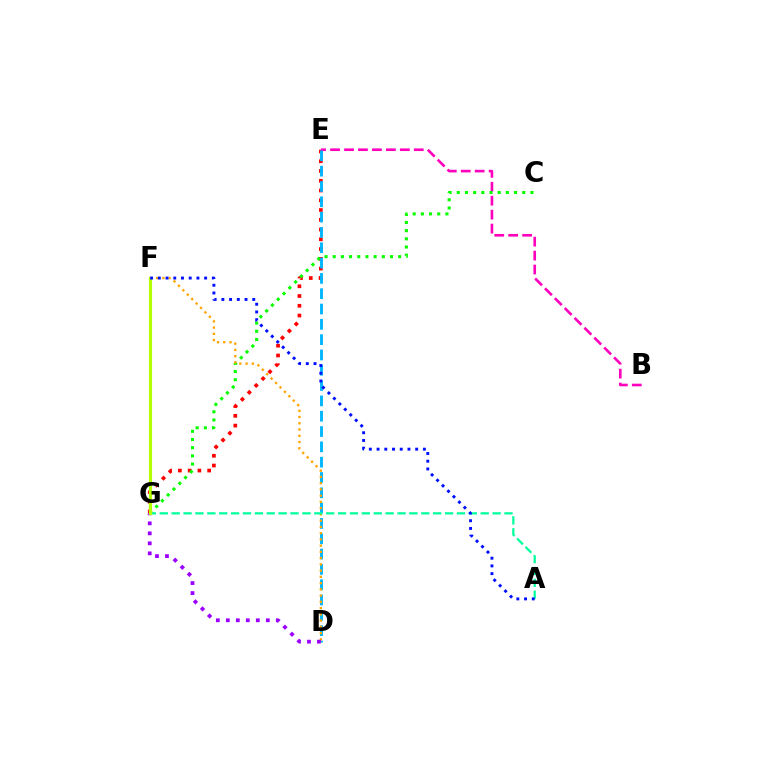{('E', 'G'): [{'color': '#ff0000', 'line_style': 'dotted', 'thickness': 2.65}], ('B', 'E'): [{'color': '#ff00bd', 'line_style': 'dashed', 'thickness': 1.9}], ('C', 'G'): [{'color': '#08ff00', 'line_style': 'dotted', 'thickness': 2.22}], ('D', 'E'): [{'color': '#00b5ff', 'line_style': 'dashed', 'thickness': 2.08}], ('D', 'F'): [{'color': '#ffa500', 'line_style': 'dotted', 'thickness': 1.7}], ('A', 'G'): [{'color': '#00ff9d', 'line_style': 'dashed', 'thickness': 1.61}], ('D', 'G'): [{'color': '#9b00ff', 'line_style': 'dotted', 'thickness': 2.72}], ('F', 'G'): [{'color': '#b3ff00', 'line_style': 'solid', 'thickness': 2.27}], ('A', 'F'): [{'color': '#0010ff', 'line_style': 'dotted', 'thickness': 2.1}]}